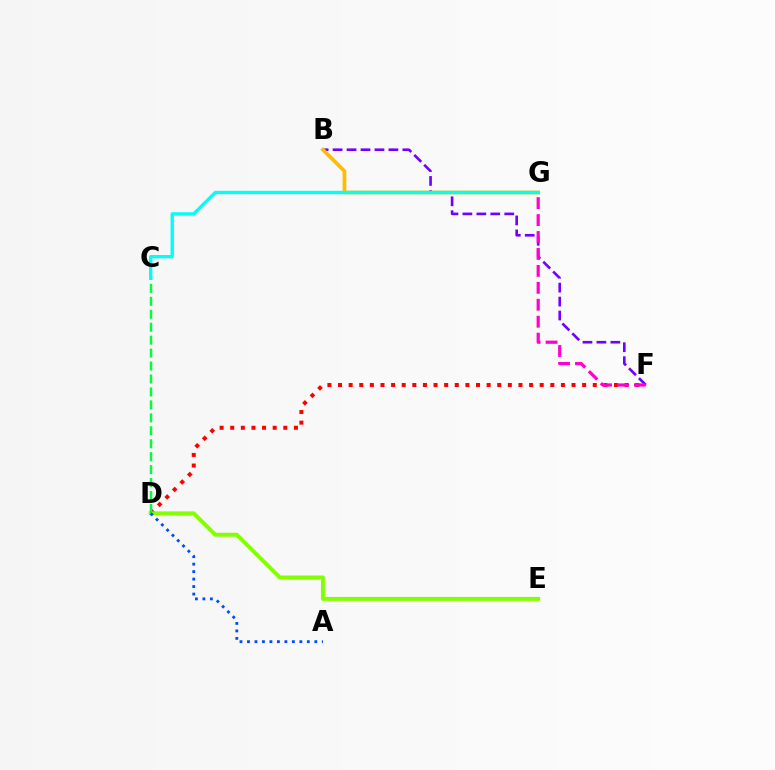{('B', 'F'): [{'color': '#7200ff', 'line_style': 'dashed', 'thickness': 1.9}], ('B', 'G'): [{'color': '#ffbd00', 'line_style': 'solid', 'thickness': 2.68}], ('D', 'F'): [{'color': '#ff0000', 'line_style': 'dotted', 'thickness': 2.88}], ('F', 'G'): [{'color': '#ff00cf', 'line_style': 'dashed', 'thickness': 2.3}], ('D', 'E'): [{'color': '#84ff00', 'line_style': 'solid', 'thickness': 2.85}], ('C', 'D'): [{'color': '#00ff39', 'line_style': 'dashed', 'thickness': 1.76}], ('C', 'G'): [{'color': '#00fff6', 'line_style': 'solid', 'thickness': 2.41}], ('A', 'D'): [{'color': '#004bff', 'line_style': 'dotted', 'thickness': 2.03}]}